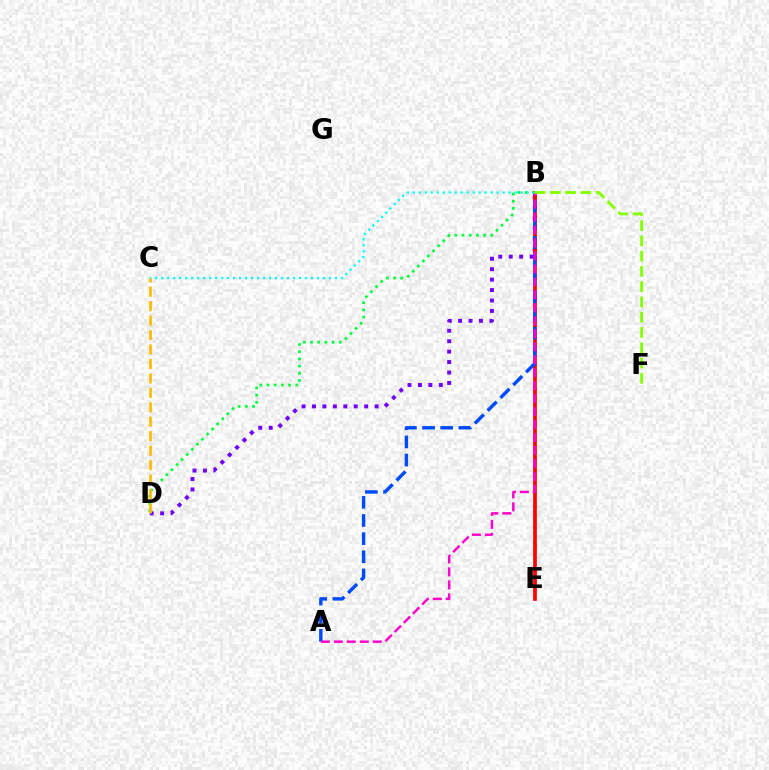{('B', 'D'): [{'color': '#00ff39', 'line_style': 'dotted', 'thickness': 1.95}, {'color': '#7200ff', 'line_style': 'dotted', 'thickness': 2.84}], ('B', 'E'): [{'color': '#ff0000', 'line_style': 'solid', 'thickness': 2.67}], ('A', 'B'): [{'color': '#004bff', 'line_style': 'dashed', 'thickness': 2.46}, {'color': '#ff00cf', 'line_style': 'dashed', 'thickness': 1.76}], ('B', 'C'): [{'color': '#00fff6', 'line_style': 'dotted', 'thickness': 1.63}], ('C', 'D'): [{'color': '#ffbd00', 'line_style': 'dashed', 'thickness': 1.96}], ('B', 'F'): [{'color': '#84ff00', 'line_style': 'dashed', 'thickness': 2.07}]}